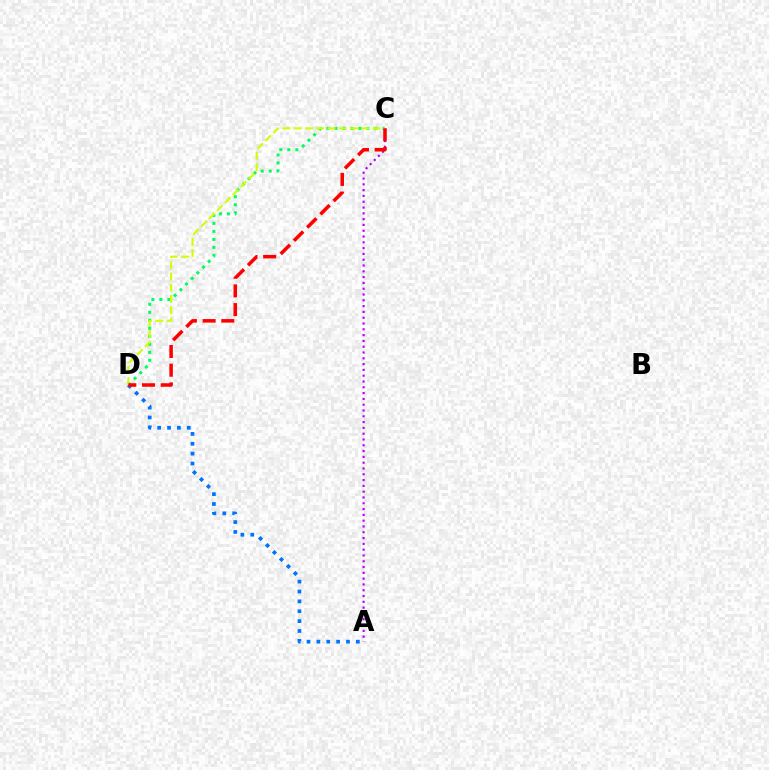{('A', 'C'): [{'color': '#b900ff', 'line_style': 'dotted', 'thickness': 1.58}], ('C', 'D'): [{'color': '#00ff5c', 'line_style': 'dotted', 'thickness': 2.17}, {'color': '#d1ff00', 'line_style': 'dashed', 'thickness': 1.53}, {'color': '#ff0000', 'line_style': 'dashed', 'thickness': 2.54}], ('A', 'D'): [{'color': '#0074ff', 'line_style': 'dotted', 'thickness': 2.68}]}